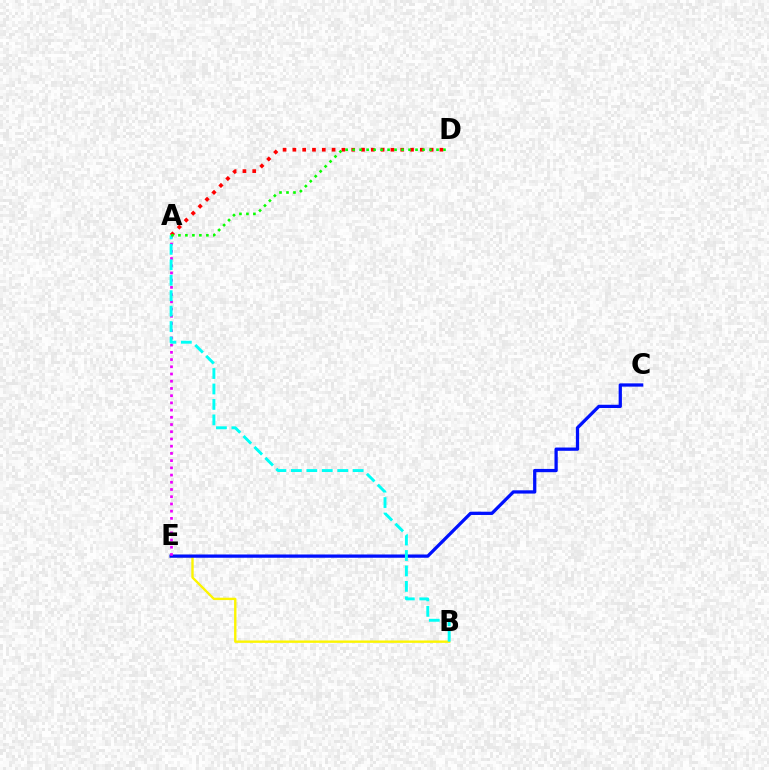{('B', 'E'): [{'color': '#fcf500', 'line_style': 'solid', 'thickness': 1.71}], ('C', 'E'): [{'color': '#0010ff', 'line_style': 'solid', 'thickness': 2.35}], ('A', 'E'): [{'color': '#ee00ff', 'line_style': 'dotted', 'thickness': 1.96}], ('A', 'D'): [{'color': '#ff0000', 'line_style': 'dotted', 'thickness': 2.66}, {'color': '#08ff00', 'line_style': 'dotted', 'thickness': 1.9}], ('A', 'B'): [{'color': '#00fff6', 'line_style': 'dashed', 'thickness': 2.1}]}